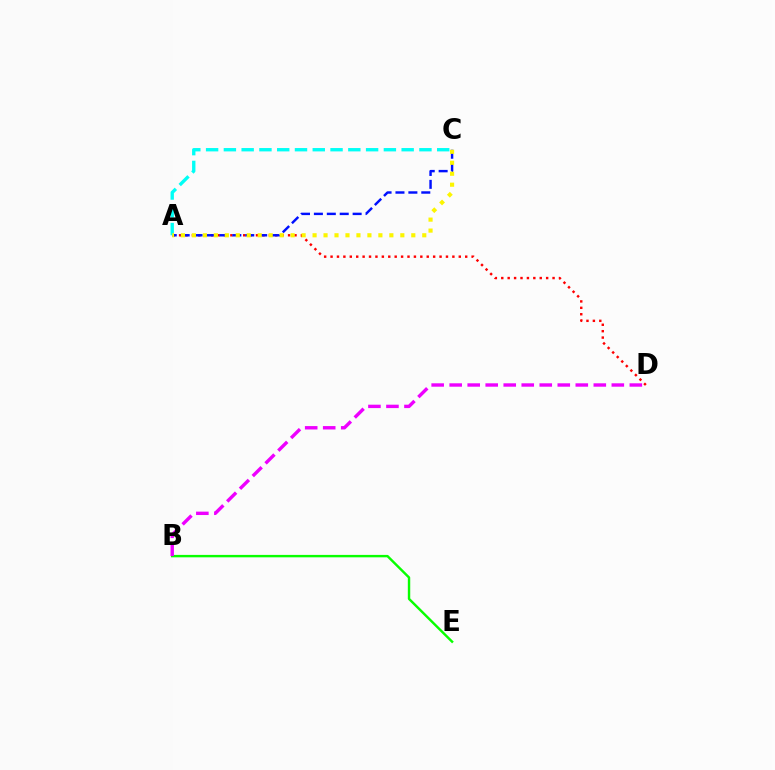{('B', 'E'): [{'color': '#08ff00', 'line_style': 'solid', 'thickness': 1.74}], ('A', 'D'): [{'color': '#ff0000', 'line_style': 'dotted', 'thickness': 1.74}], ('A', 'C'): [{'color': '#0010ff', 'line_style': 'dashed', 'thickness': 1.75}, {'color': '#00fff6', 'line_style': 'dashed', 'thickness': 2.42}, {'color': '#fcf500', 'line_style': 'dotted', 'thickness': 2.98}], ('B', 'D'): [{'color': '#ee00ff', 'line_style': 'dashed', 'thickness': 2.45}]}